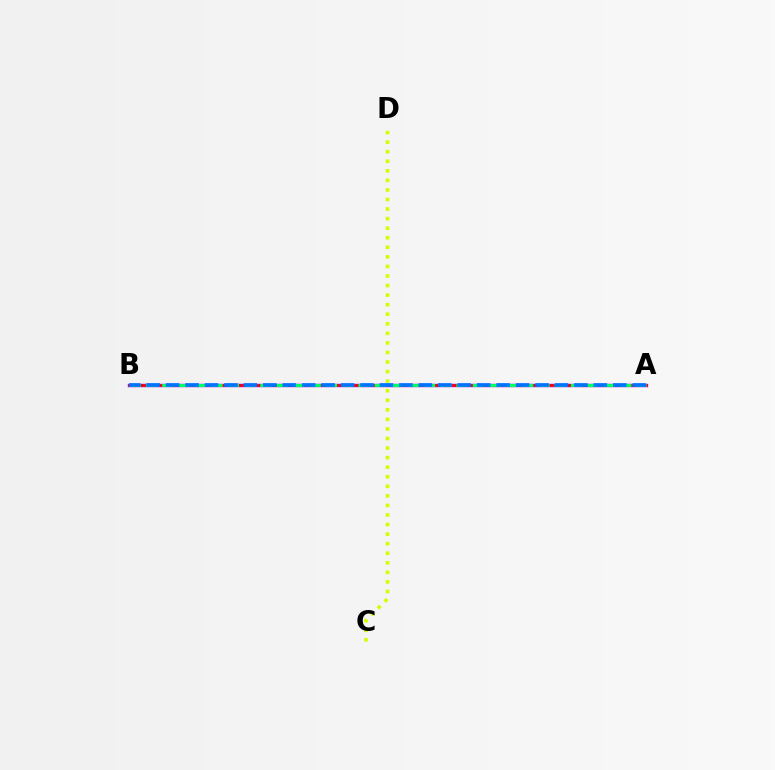{('C', 'D'): [{'color': '#d1ff00', 'line_style': 'dotted', 'thickness': 2.6}], ('A', 'B'): [{'color': '#b900ff', 'line_style': 'solid', 'thickness': 2.45}, {'color': '#ff0000', 'line_style': 'solid', 'thickness': 1.83}, {'color': '#00ff5c', 'line_style': 'dashed', 'thickness': 2.22}, {'color': '#0074ff', 'line_style': 'dashed', 'thickness': 2.64}]}